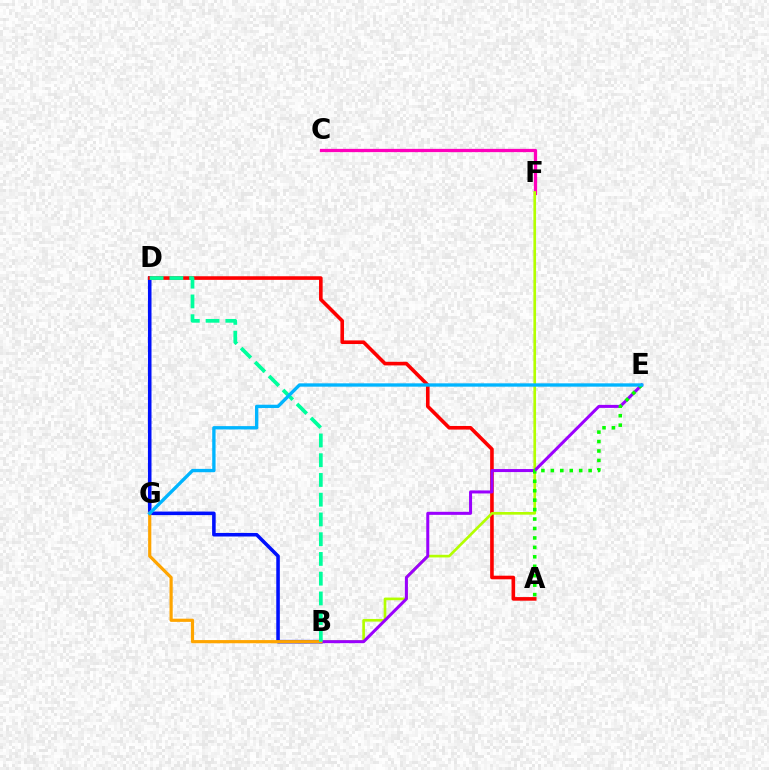{('B', 'D'): [{'color': '#0010ff', 'line_style': 'solid', 'thickness': 2.56}, {'color': '#00ff9d', 'line_style': 'dashed', 'thickness': 2.68}], ('A', 'D'): [{'color': '#ff0000', 'line_style': 'solid', 'thickness': 2.6}], ('C', 'F'): [{'color': '#ff00bd', 'line_style': 'solid', 'thickness': 2.36}], ('B', 'F'): [{'color': '#b3ff00', 'line_style': 'solid', 'thickness': 1.91}], ('B', 'E'): [{'color': '#9b00ff', 'line_style': 'solid', 'thickness': 2.17}], ('A', 'E'): [{'color': '#08ff00', 'line_style': 'dotted', 'thickness': 2.57}], ('B', 'G'): [{'color': '#ffa500', 'line_style': 'solid', 'thickness': 2.29}], ('E', 'G'): [{'color': '#00b5ff', 'line_style': 'solid', 'thickness': 2.4}]}